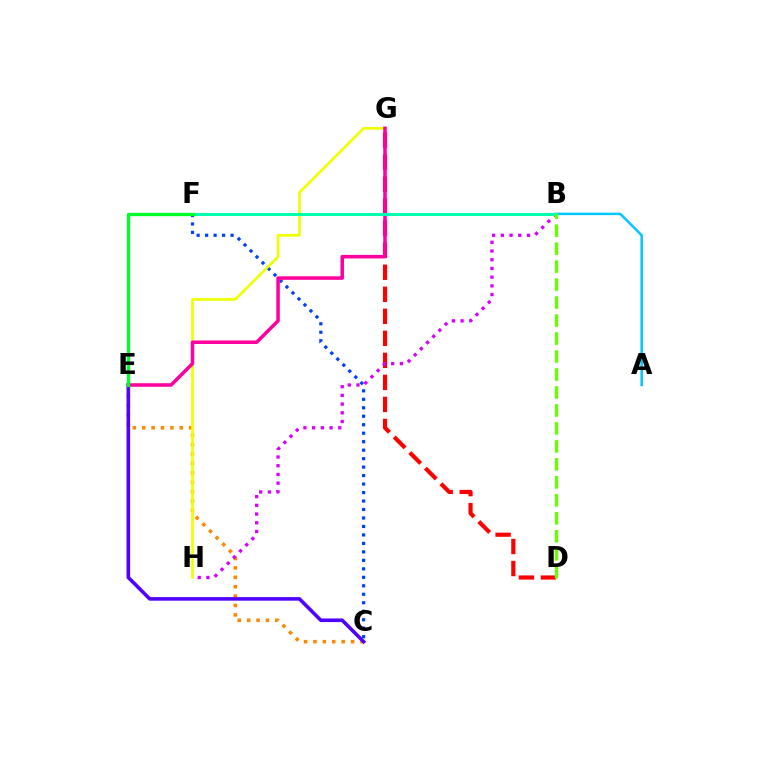{('C', 'E'): [{'color': '#ff8800', 'line_style': 'dotted', 'thickness': 2.55}, {'color': '#4f00ff', 'line_style': 'solid', 'thickness': 2.59}], ('C', 'F'): [{'color': '#003fff', 'line_style': 'dotted', 'thickness': 2.3}], ('D', 'G'): [{'color': '#ff0000', 'line_style': 'dashed', 'thickness': 2.99}], ('G', 'H'): [{'color': '#eeff00', 'line_style': 'solid', 'thickness': 1.92}], ('A', 'B'): [{'color': '#00c7ff', 'line_style': 'solid', 'thickness': 1.79}], ('B', 'H'): [{'color': '#d600ff', 'line_style': 'dotted', 'thickness': 2.37}], ('E', 'G'): [{'color': '#ff00a0', 'line_style': 'solid', 'thickness': 2.53}], ('B', 'F'): [{'color': '#00ffaf', 'line_style': 'solid', 'thickness': 2.18}], ('E', 'F'): [{'color': '#00ff27', 'line_style': 'solid', 'thickness': 2.38}], ('B', 'D'): [{'color': '#66ff00', 'line_style': 'dashed', 'thickness': 2.44}]}